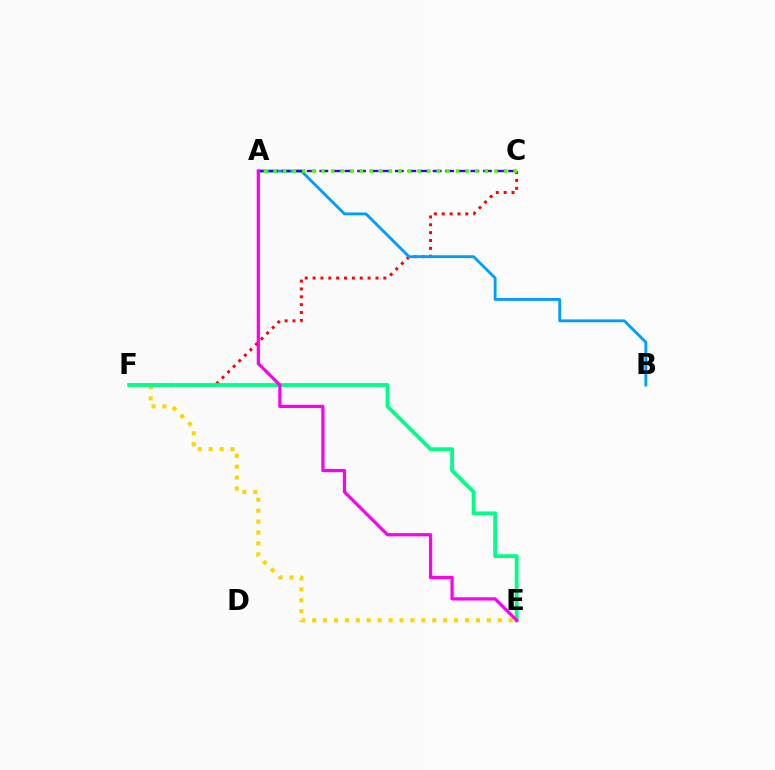{('C', 'F'): [{'color': '#ff0000', 'line_style': 'dotted', 'thickness': 2.14}], ('A', 'B'): [{'color': '#009eff', 'line_style': 'solid', 'thickness': 2.06}], ('E', 'F'): [{'color': '#ffd500', 'line_style': 'dotted', 'thickness': 2.97}, {'color': '#00ff86', 'line_style': 'solid', 'thickness': 2.74}], ('A', 'C'): [{'color': '#3700ff', 'line_style': 'dashed', 'thickness': 1.71}, {'color': '#4fff00', 'line_style': 'dotted', 'thickness': 2.61}], ('A', 'E'): [{'color': '#ff00ed', 'line_style': 'solid', 'thickness': 2.32}]}